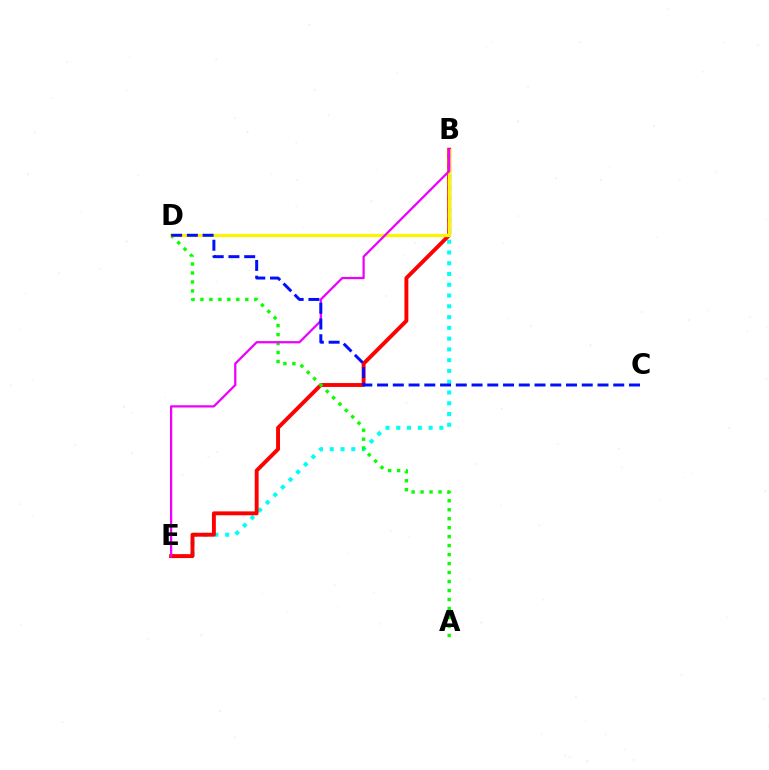{('B', 'E'): [{'color': '#00fff6', 'line_style': 'dotted', 'thickness': 2.93}, {'color': '#ff0000', 'line_style': 'solid', 'thickness': 2.81}, {'color': '#ee00ff', 'line_style': 'solid', 'thickness': 1.62}], ('A', 'D'): [{'color': '#08ff00', 'line_style': 'dotted', 'thickness': 2.44}], ('B', 'D'): [{'color': '#fcf500', 'line_style': 'solid', 'thickness': 2.32}], ('C', 'D'): [{'color': '#0010ff', 'line_style': 'dashed', 'thickness': 2.14}]}